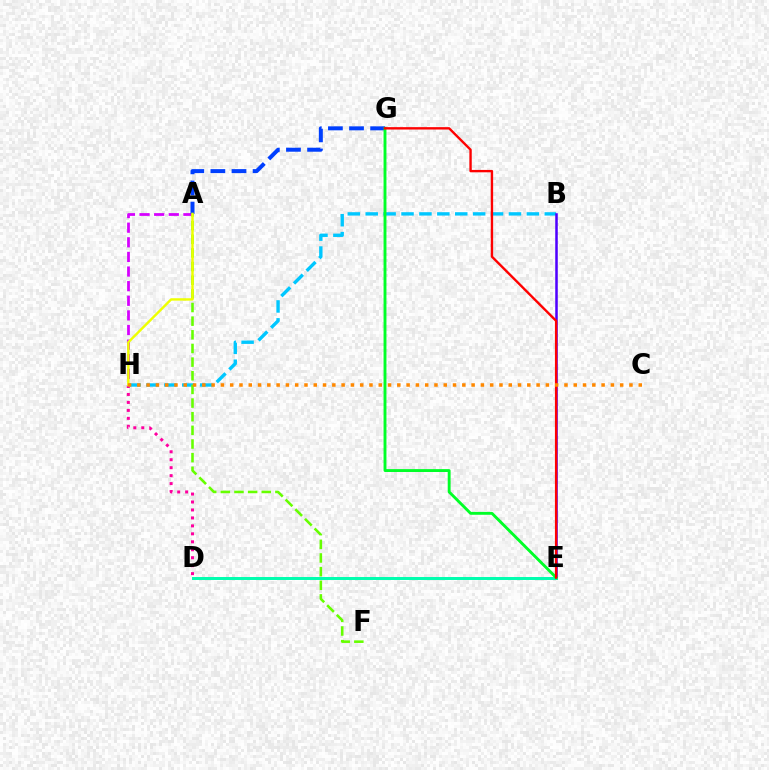{('A', 'H'): [{'color': '#d600ff', 'line_style': 'dashed', 'thickness': 1.99}, {'color': '#eeff00', 'line_style': 'solid', 'thickness': 1.74}], ('D', 'H'): [{'color': '#ff00a0', 'line_style': 'dotted', 'thickness': 2.16}], ('B', 'H'): [{'color': '#00c7ff', 'line_style': 'dashed', 'thickness': 2.43}], ('A', 'G'): [{'color': '#003fff', 'line_style': 'dashed', 'thickness': 2.87}], ('B', 'E'): [{'color': '#4f00ff', 'line_style': 'solid', 'thickness': 1.82}], ('D', 'E'): [{'color': '#00ffaf', 'line_style': 'solid', 'thickness': 2.14}], ('E', 'G'): [{'color': '#00ff27', 'line_style': 'solid', 'thickness': 2.08}, {'color': '#ff0000', 'line_style': 'solid', 'thickness': 1.71}], ('A', 'F'): [{'color': '#66ff00', 'line_style': 'dashed', 'thickness': 1.85}], ('C', 'H'): [{'color': '#ff8800', 'line_style': 'dotted', 'thickness': 2.52}]}